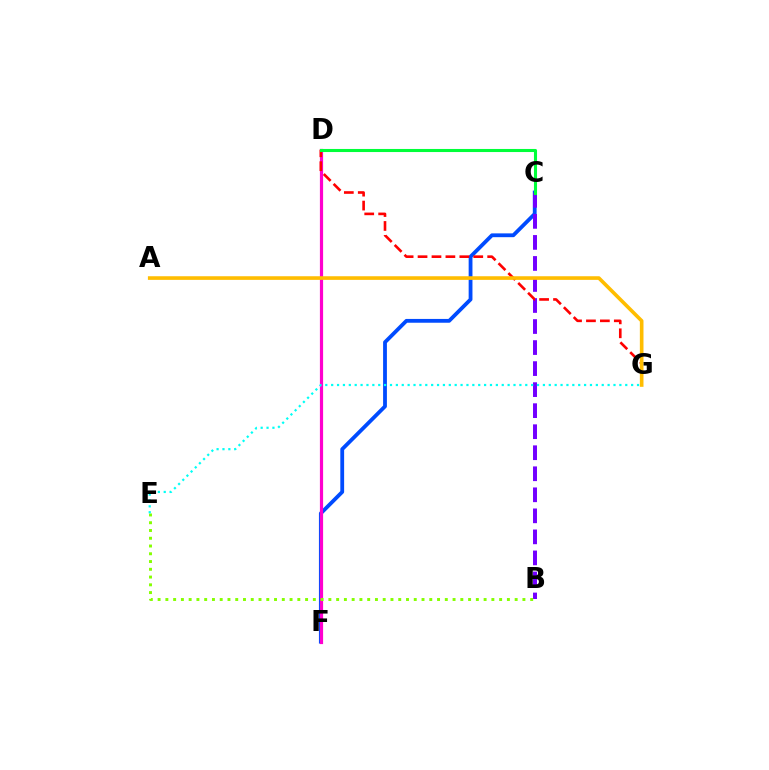{('C', 'F'): [{'color': '#004bff', 'line_style': 'solid', 'thickness': 2.74}], ('B', 'C'): [{'color': '#7200ff', 'line_style': 'dashed', 'thickness': 2.86}], ('D', 'F'): [{'color': '#ff00cf', 'line_style': 'solid', 'thickness': 2.3}], ('D', 'G'): [{'color': '#ff0000', 'line_style': 'dashed', 'thickness': 1.89}], ('C', 'D'): [{'color': '#00ff39', 'line_style': 'solid', 'thickness': 2.22}], ('B', 'E'): [{'color': '#84ff00', 'line_style': 'dotted', 'thickness': 2.11}], ('A', 'G'): [{'color': '#ffbd00', 'line_style': 'solid', 'thickness': 2.62}], ('E', 'G'): [{'color': '#00fff6', 'line_style': 'dotted', 'thickness': 1.6}]}